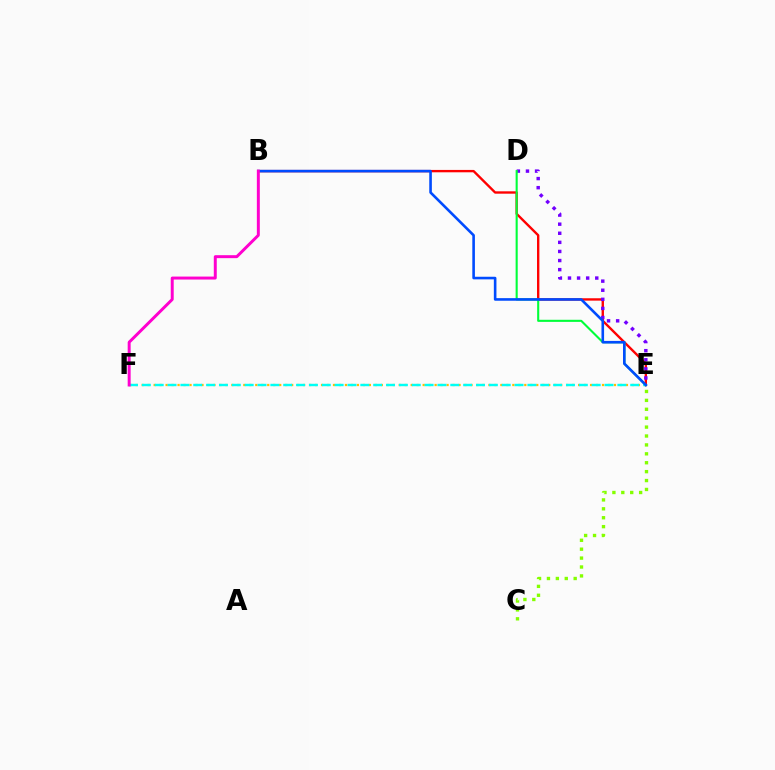{('B', 'E'): [{'color': '#ff0000', 'line_style': 'solid', 'thickness': 1.71}, {'color': '#004bff', 'line_style': 'solid', 'thickness': 1.88}], ('E', 'F'): [{'color': '#ffbd00', 'line_style': 'dotted', 'thickness': 1.62}, {'color': '#00fff6', 'line_style': 'dashed', 'thickness': 1.75}], ('D', 'E'): [{'color': '#7200ff', 'line_style': 'dotted', 'thickness': 2.47}, {'color': '#00ff39', 'line_style': 'solid', 'thickness': 1.51}], ('B', 'F'): [{'color': '#ff00cf', 'line_style': 'solid', 'thickness': 2.14}], ('C', 'E'): [{'color': '#84ff00', 'line_style': 'dotted', 'thickness': 2.42}]}